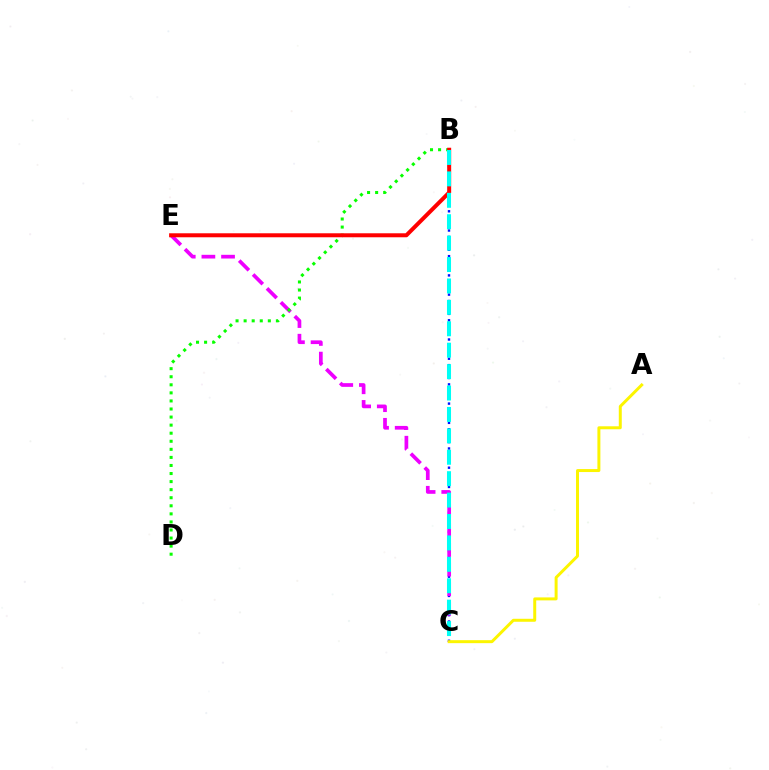{('B', 'C'): [{'color': '#0010ff', 'line_style': 'dotted', 'thickness': 1.74}, {'color': '#00fff6', 'line_style': 'dashed', 'thickness': 2.91}], ('C', 'E'): [{'color': '#ee00ff', 'line_style': 'dashed', 'thickness': 2.67}], ('B', 'D'): [{'color': '#08ff00', 'line_style': 'dotted', 'thickness': 2.19}], ('B', 'E'): [{'color': '#ff0000', 'line_style': 'solid', 'thickness': 2.88}], ('A', 'C'): [{'color': '#fcf500', 'line_style': 'solid', 'thickness': 2.14}]}